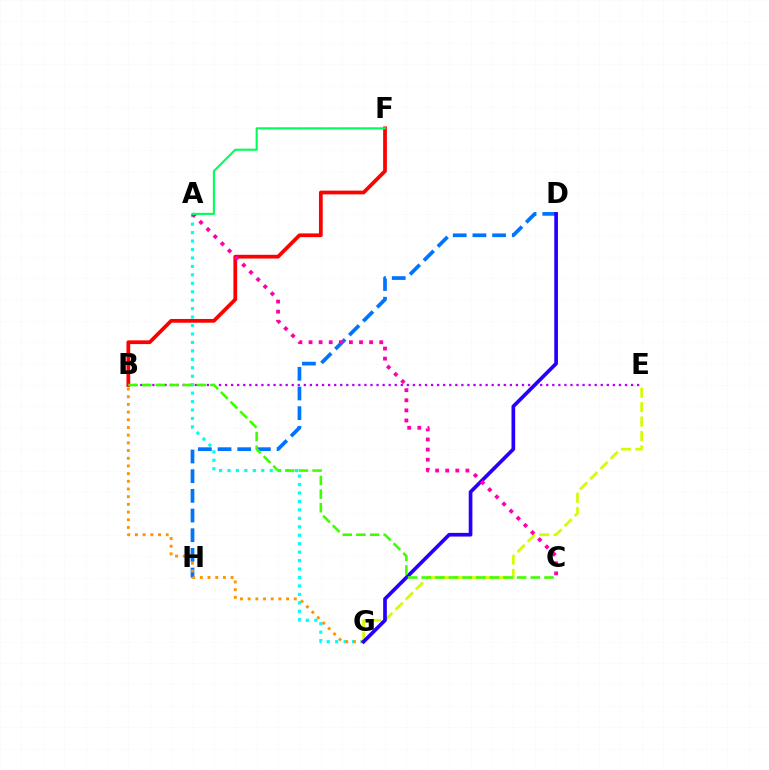{('B', 'E'): [{'color': '#b900ff', 'line_style': 'dotted', 'thickness': 1.65}], ('A', 'G'): [{'color': '#00fff6', 'line_style': 'dotted', 'thickness': 2.3}], ('D', 'H'): [{'color': '#0074ff', 'line_style': 'dashed', 'thickness': 2.67}], ('E', 'G'): [{'color': '#d1ff00', 'line_style': 'dashed', 'thickness': 1.96}], ('B', 'F'): [{'color': '#ff0000', 'line_style': 'solid', 'thickness': 2.7}], ('B', 'G'): [{'color': '#ff9400', 'line_style': 'dotted', 'thickness': 2.09}], ('D', 'G'): [{'color': '#2500ff', 'line_style': 'solid', 'thickness': 2.65}], ('B', 'C'): [{'color': '#3dff00', 'line_style': 'dashed', 'thickness': 1.85}], ('A', 'C'): [{'color': '#ff00ac', 'line_style': 'dotted', 'thickness': 2.74}], ('A', 'F'): [{'color': '#00ff5c', 'line_style': 'solid', 'thickness': 1.52}]}